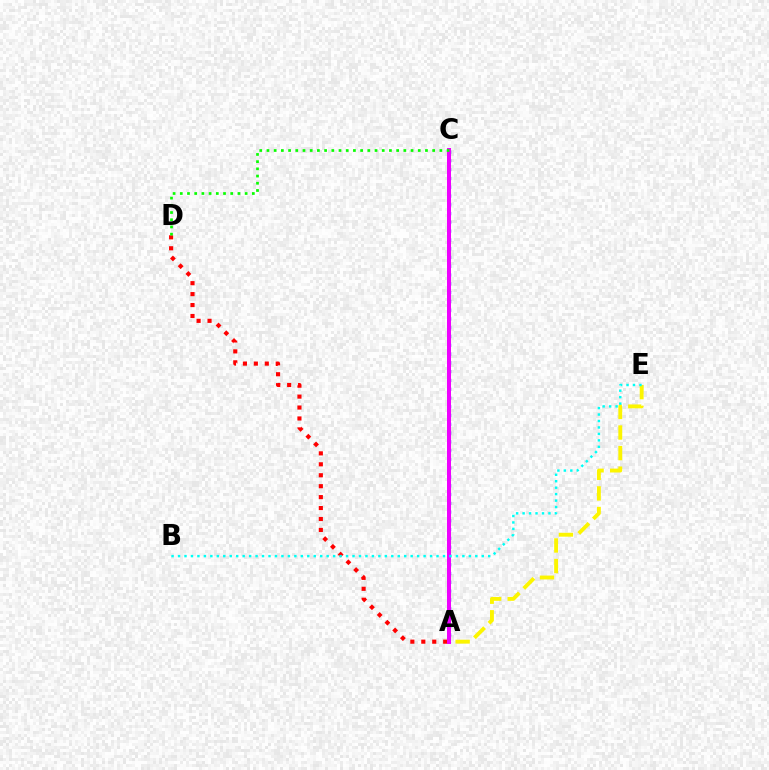{('A', 'C'): [{'color': '#0010ff', 'line_style': 'dotted', 'thickness': 2.39}, {'color': '#ee00ff', 'line_style': 'solid', 'thickness': 2.88}], ('A', 'E'): [{'color': '#fcf500', 'line_style': 'dashed', 'thickness': 2.8}], ('A', 'D'): [{'color': '#ff0000', 'line_style': 'dotted', 'thickness': 2.97}], ('B', 'E'): [{'color': '#00fff6', 'line_style': 'dotted', 'thickness': 1.76}], ('C', 'D'): [{'color': '#08ff00', 'line_style': 'dotted', 'thickness': 1.96}]}